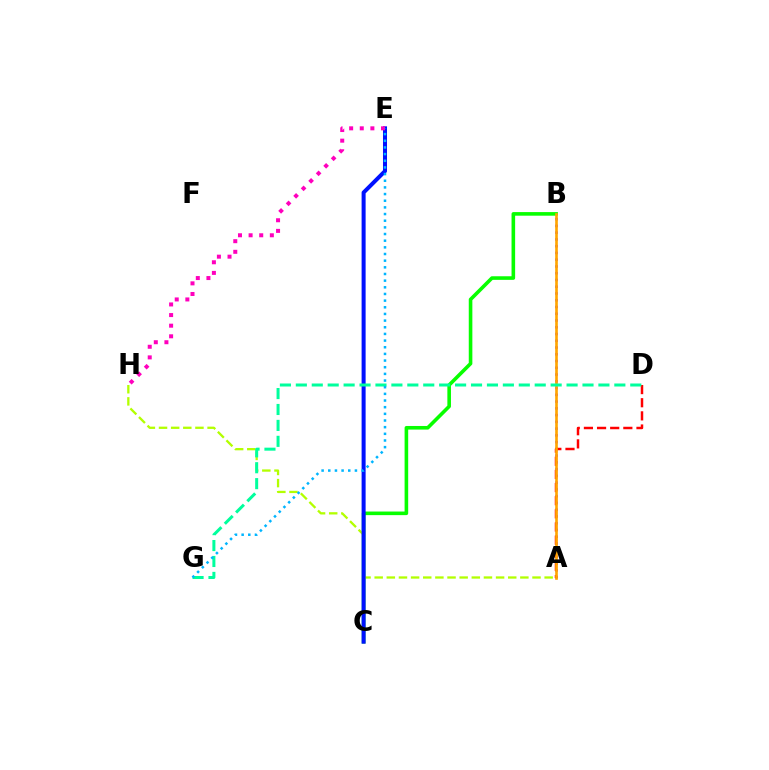{('A', 'B'): [{'color': '#9b00ff', 'line_style': 'dotted', 'thickness': 1.84}, {'color': '#ffa500', 'line_style': 'solid', 'thickness': 1.9}], ('B', 'C'): [{'color': '#08ff00', 'line_style': 'solid', 'thickness': 2.59}], ('A', 'D'): [{'color': '#ff0000', 'line_style': 'dashed', 'thickness': 1.79}], ('A', 'H'): [{'color': '#b3ff00', 'line_style': 'dashed', 'thickness': 1.65}], ('C', 'E'): [{'color': '#0010ff', 'line_style': 'solid', 'thickness': 2.89}], ('D', 'G'): [{'color': '#00ff9d', 'line_style': 'dashed', 'thickness': 2.16}], ('E', 'H'): [{'color': '#ff00bd', 'line_style': 'dotted', 'thickness': 2.89}], ('E', 'G'): [{'color': '#00b5ff', 'line_style': 'dotted', 'thickness': 1.81}]}